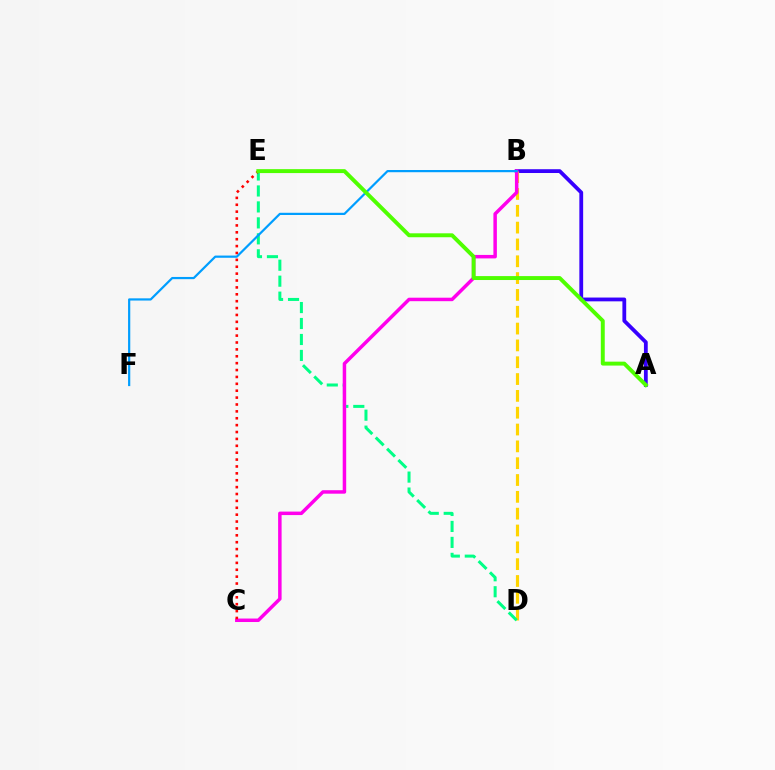{('A', 'B'): [{'color': '#3700ff', 'line_style': 'solid', 'thickness': 2.73}], ('B', 'D'): [{'color': '#ffd500', 'line_style': 'dashed', 'thickness': 2.29}], ('D', 'E'): [{'color': '#00ff86', 'line_style': 'dashed', 'thickness': 2.17}], ('B', 'C'): [{'color': '#ff00ed', 'line_style': 'solid', 'thickness': 2.51}], ('C', 'E'): [{'color': '#ff0000', 'line_style': 'dotted', 'thickness': 1.87}], ('B', 'F'): [{'color': '#009eff', 'line_style': 'solid', 'thickness': 1.59}], ('A', 'E'): [{'color': '#4fff00', 'line_style': 'solid', 'thickness': 2.83}]}